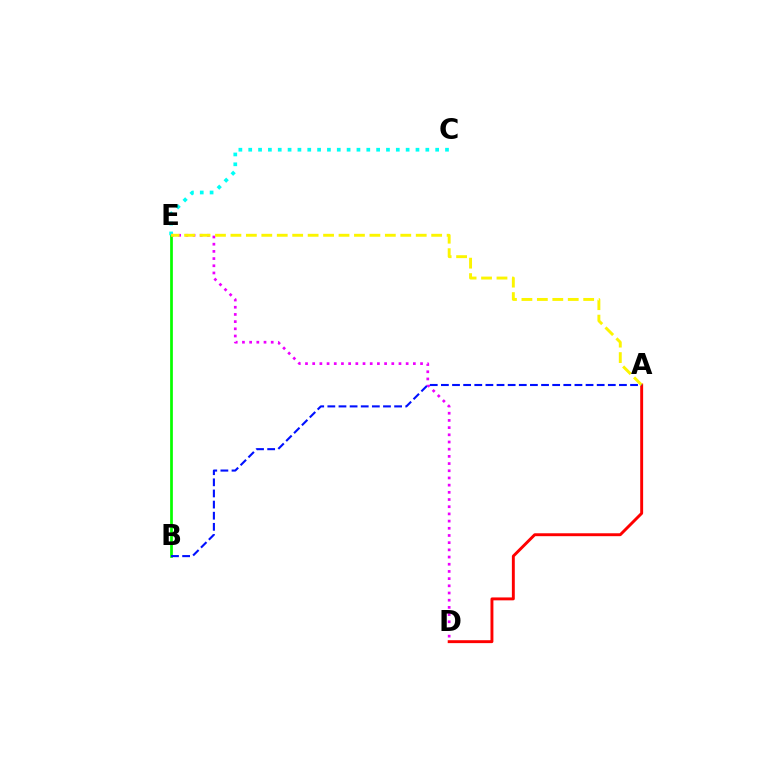{('B', 'E'): [{'color': '#08ff00', 'line_style': 'solid', 'thickness': 1.96}], ('C', 'E'): [{'color': '#00fff6', 'line_style': 'dotted', 'thickness': 2.67}], ('A', 'D'): [{'color': '#ff0000', 'line_style': 'solid', 'thickness': 2.1}], ('D', 'E'): [{'color': '#ee00ff', 'line_style': 'dotted', 'thickness': 1.95}], ('A', 'E'): [{'color': '#fcf500', 'line_style': 'dashed', 'thickness': 2.1}], ('A', 'B'): [{'color': '#0010ff', 'line_style': 'dashed', 'thickness': 1.51}]}